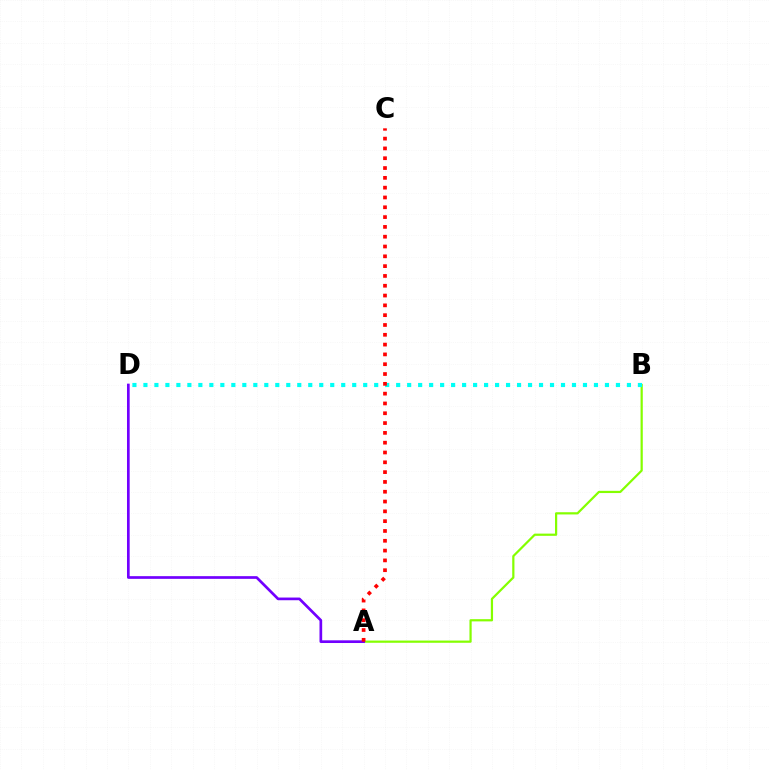{('A', 'B'): [{'color': '#84ff00', 'line_style': 'solid', 'thickness': 1.59}], ('B', 'D'): [{'color': '#00fff6', 'line_style': 'dotted', 'thickness': 2.99}], ('A', 'D'): [{'color': '#7200ff', 'line_style': 'solid', 'thickness': 1.94}], ('A', 'C'): [{'color': '#ff0000', 'line_style': 'dotted', 'thickness': 2.67}]}